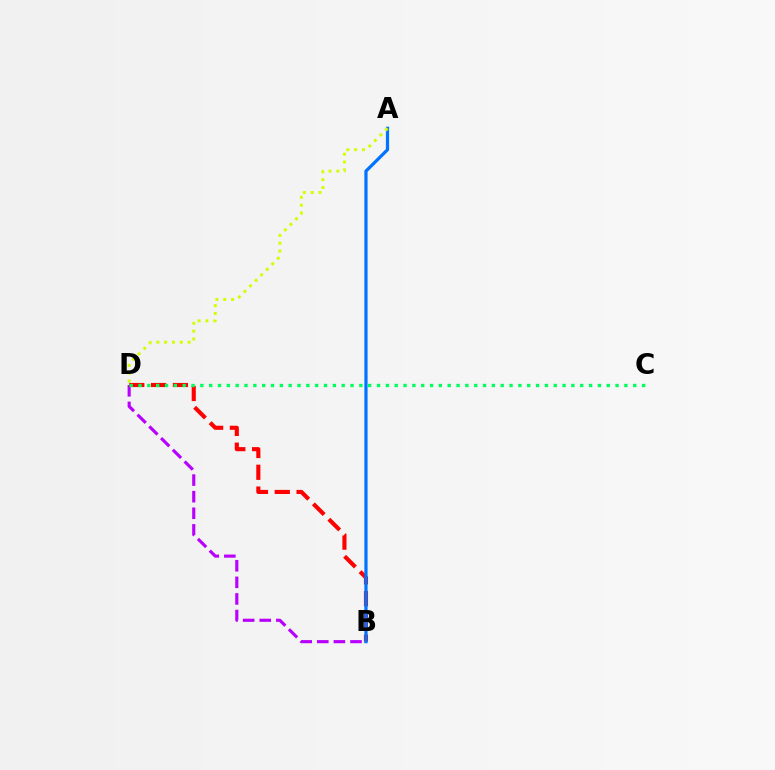{('B', 'D'): [{'color': '#b900ff', 'line_style': 'dashed', 'thickness': 2.25}, {'color': '#ff0000', 'line_style': 'dashed', 'thickness': 2.96}], ('A', 'B'): [{'color': '#0074ff', 'line_style': 'solid', 'thickness': 2.32}], ('C', 'D'): [{'color': '#00ff5c', 'line_style': 'dotted', 'thickness': 2.4}], ('A', 'D'): [{'color': '#d1ff00', 'line_style': 'dotted', 'thickness': 2.13}]}